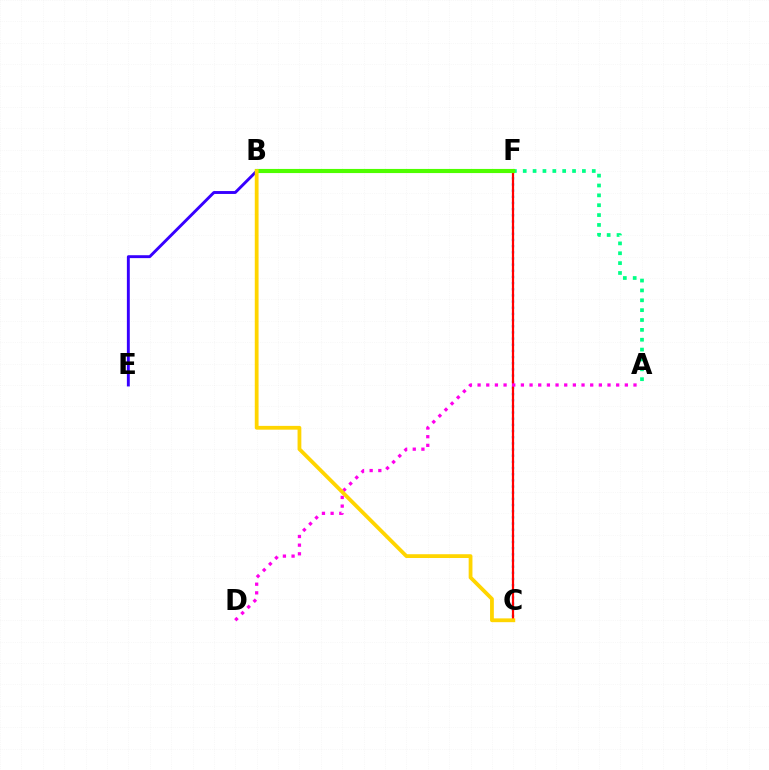{('B', 'E'): [{'color': '#3700ff', 'line_style': 'solid', 'thickness': 2.09}], ('C', 'F'): [{'color': '#009eff', 'line_style': 'dotted', 'thickness': 1.67}, {'color': '#ff0000', 'line_style': 'solid', 'thickness': 1.6}], ('A', 'F'): [{'color': '#00ff86', 'line_style': 'dotted', 'thickness': 2.68}], ('B', 'F'): [{'color': '#4fff00', 'line_style': 'solid', 'thickness': 2.97}], ('A', 'D'): [{'color': '#ff00ed', 'line_style': 'dotted', 'thickness': 2.35}], ('B', 'C'): [{'color': '#ffd500', 'line_style': 'solid', 'thickness': 2.73}]}